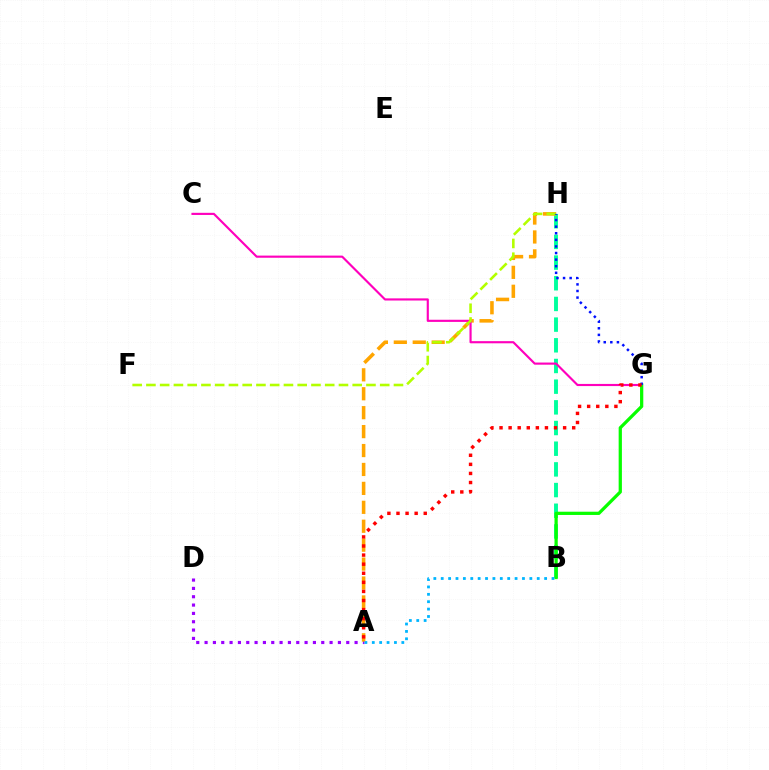{('B', 'H'): [{'color': '#00ff9d', 'line_style': 'dashed', 'thickness': 2.81}], ('A', 'D'): [{'color': '#9b00ff', 'line_style': 'dotted', 'thickness': 2.26}], ('A', 'H'): [{'color': '#ffa500', 'line_style': 'dashed', 'thickness': 2.57}], ('C', 'G'): [{'color': '#ff00bd', 'line_style': 'solid', 'thickness': 1.55}], ('F', 'H'): [{'color': '#b3ff00', 'line_style': 'dashed', 'thickness': 1.87}], ('B', 'G'): [{'color': '#08ff00', 'line_style': 'solid', 'thickness': 2.34}], ('A', 'B'): [{'color': '#00b5ff', 'line_style': 'dotted', 'thickness': 2.01}], ('G', 'H'): [{'color': '#0010ff', 'line_style': 'dotted', 'thickness': 1.79}], ('A', 'G'): [{'color': '#ff0000', 'line_style': 'dotted', 'thickness': 2.47}]}